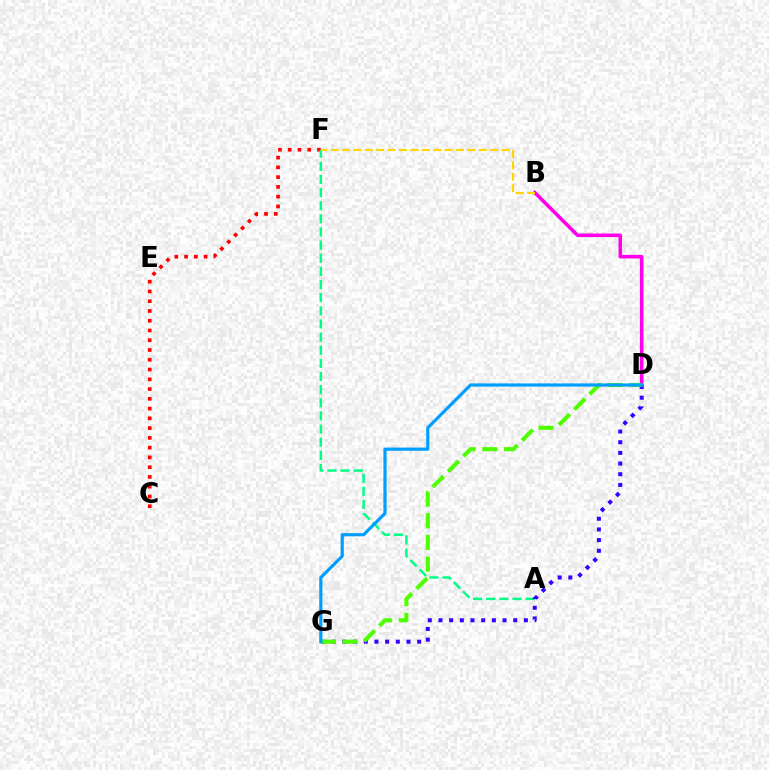{('B', 'D'): [{'color': '#ff00ed', 'line_style': 'solid', 'thickness': 2.57}], ('C', 'F'): [{'color': '#ff0000', 'line_style': 'dotted', 'thickness': 2.65}], ('A', 'F'): [{'color': '#00ff86', 'line_style': 'dashed', 'thickness': 1.78}], ('B', 'F'): [{'color': '#ffd500', 'line_style': 'dashed', 'thickness': 1.55}], ('D', 'G'): [{'color': '#3700ff', 'line_style': 'dotted', 'thickness': 2.9}, {'color': '#4fff00', 'line_style': 'dashed', 'thickness': 2.95}, {'color': '#009eff', 'line_style': 'solid', 'thickness': 2.29}]}